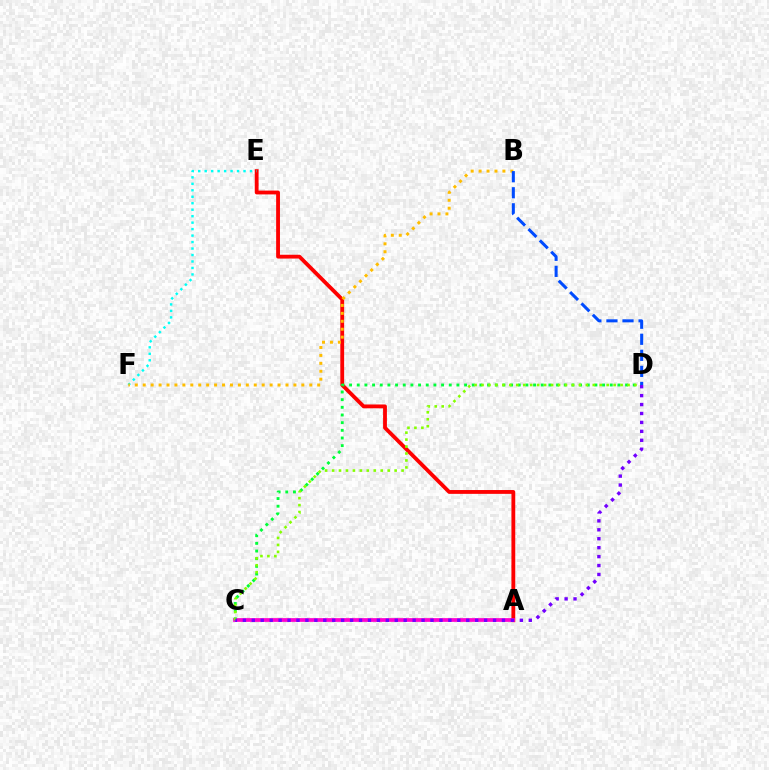{('A', 'E'): [{'color': '#ff0000', 'line_style': 'solid', 'thickness': 2.75}], ('A', 'C'): [{'color': '#ff00cf', 'line_style': 'solid', 'thickness': 2.69}], ('E', 'F'): [{'color': '#00fff6', 'line_style': 'dotted', 'thickness': 1.76}], ('C', 'D'): [{'color': '#00ff39', 'line_style': 'dotted', 'thickness': 2.08}, {'color': '#84ff00', 'line_style': 'dotted', 'thickness': 1.89}, {'color': '#7200ff', 'line_style': 'dotted', 'thickness': 2.43}], ('B', 'F'): [{'color': '#ffbd00', 'line_style': 'dotted', 'thickness': 2.15}], ('B', 'D'): [{'color': '#004bff', 'line_style': 'dashed', 'thickness': 2.18}]}